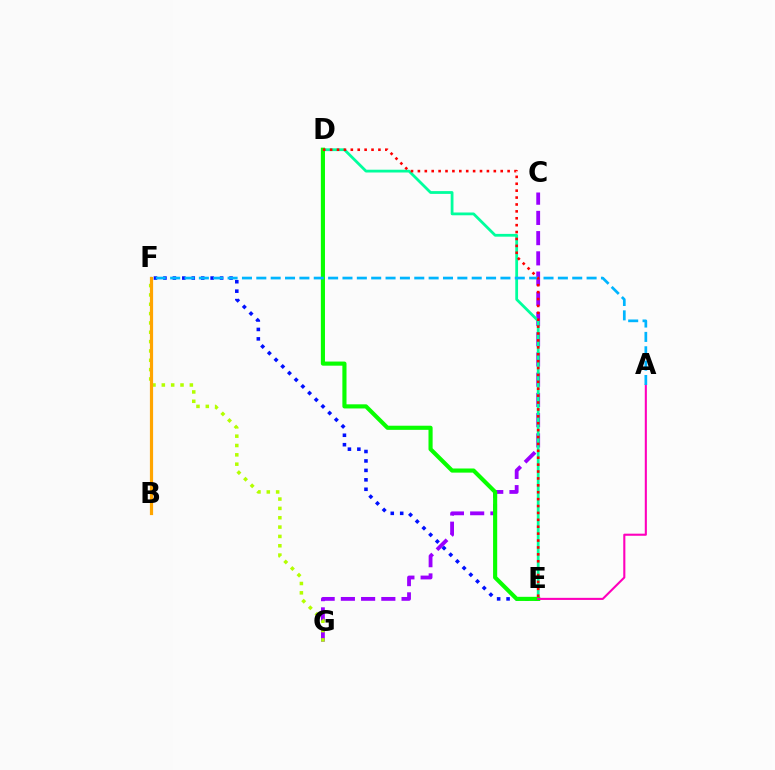{('C', 'G'): [{'color': '#9b00ff', 'line_style': 'dashed', 'thickness': 2.75}], ('E', 'F'): [{'color': '#0010ff', 'line_style': 'dotted', 'thickness': 2.57}], ('D', 'E'): [{'color': '#00ff9d', 'line_style': 'solid', 'thickness': 2.0}, {'color': '#08ff00', 'line_style': 'solid', 'thickness': 2.97}, {'color': '#ff0000', 'line_style': 'dotted', 'thickness': 1.87}], ('A', 'E'): [{'color': '#ff00bd', 'line_style': 'solid', 'thickness': 1.51}], ('A', 'F'): [{'color': '#00b5ff', 'line_style': 'dashed', 'thickness': 1.95}], ('F', 'G'): [{'color': '#b3ff00', 'line_style': 'dotted', 'thickness': 2.54}], ('B', 'F'): [{'color': '#ffa500', 'line_style': 'solid', 'thickness': 2.3}]}